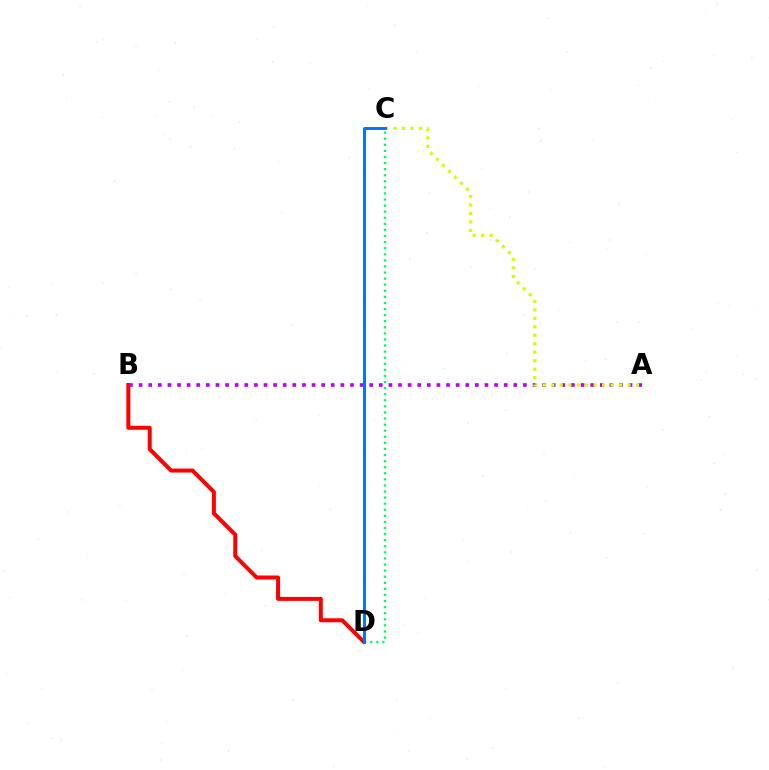{('C', 'D'): [{'color': '#00ff5c', 'line_style': 'dotted', 'thickness': 1.65}, {'color': '#0074ff', 'line_style': 'solid', 'thickness': 2.12}], ('B', 'D'): [{'color': '#ff0000', 'line_style': 'solid', 'thickness': 2.87}], ('A', 'B'): [{'color': '#b900ff', 'line_style': 'dotted', 'thickness': 2.61}], ('A', 'C'): [{'color': '#d1ff00', 'line_style': 'dotted', 'thickness': 2.3}]}